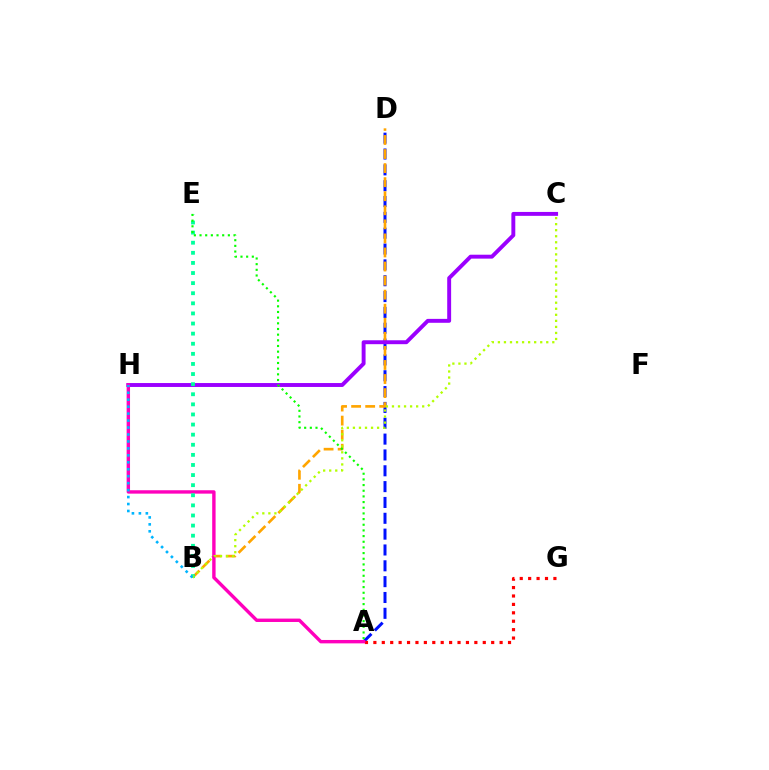{('A', 'D'): [{'color': '#0010ff', 'line_style': 'dashed', 'thickness': 2.15}], ('B', 'D'): [{'color': '#ffa500', 'line_style': 'dashed', 'thickness': 1.91}], ('A', 'G'): [{'color': '#ff0000', 'line_style': 'dotted', 'thickness': 2.29}], ('C', 'H'): [{'color': '#9b00ff', 'line_style': 'solid', 'thickness': 2.82}], ('A', 'H'): [{'color': '#ff00bd', 'line_style': 'solid', 'thickness': 2.44}], ('B', 'E'): [{'color': '#00ff9d', 'line_style': 'dotted', 'thickness': 2.74}], ('B', 'C'): [{'color': '#b3ff00', 'line_style': 'dotted', 'thickness': 1.64}], ('B', 'H'): [{'color': '#00b5ff', 'line_style': 'dotted', 'thickness': 1.89}], ('A', 'E'): [{'color': '#08ff00', 'line_style': 'dotted', 'thickness': 1.54}]}